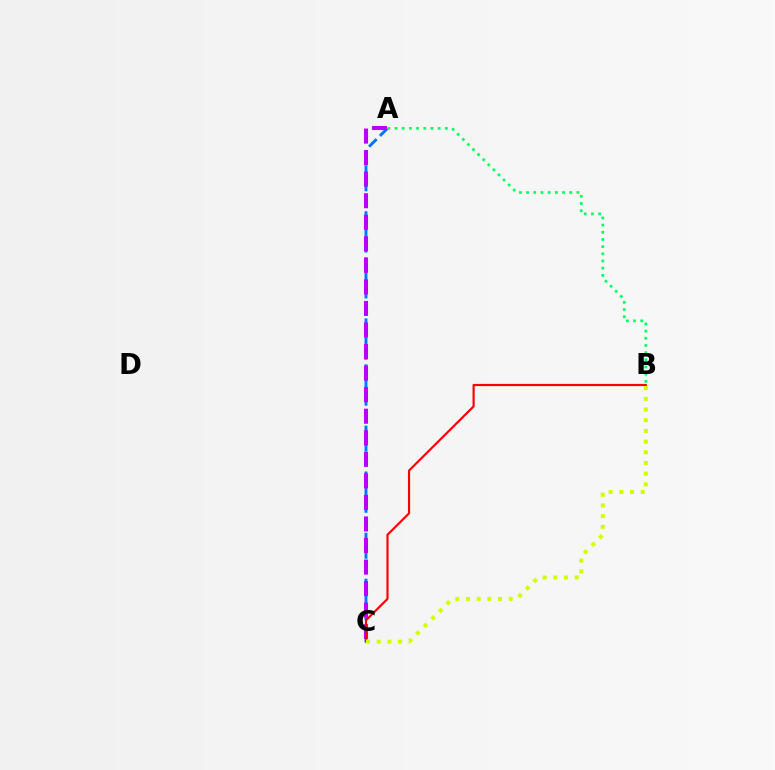{('A', 'C'): [{'color': '#0074ff', 'line_style': 'dashed', 'thickness': 2.08}, {'color': '#b900ff', 'line_style': 'dashed', 'thickness': 2.93}], ('B', 'C'): [{'color': '#ff0000', 'line_style': 'solid', 'thickness': 1.56}, {'color': '#d1ff00', 'line_style': 'dotted', 'thickness': 2.9}], ('A', 'B'): [{'color': '#00ff5c', 'line_style': 'dotted', 'thickness': 1.95}]}